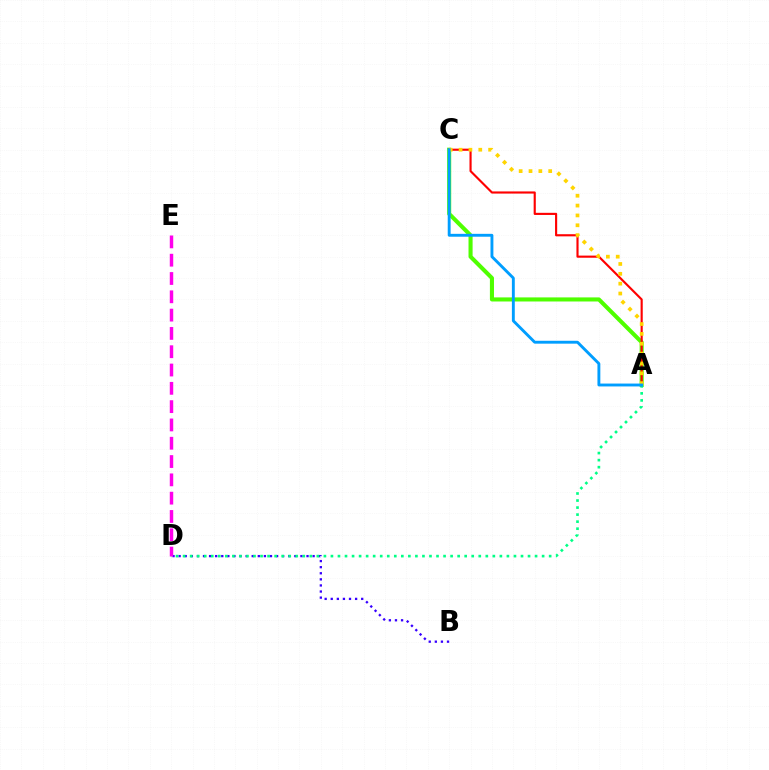{('A', 'C'): [{'color': '#4fff00', 'line_style': 'solid', 'thickness': 2.94}, {'color': '#ff0000', 'line_style': 'solid', 'thickness': 1.54}, {'color': '#ffd500', 'line_style': 'dotted', 'thickness': 2.68}, {'color': '#009eff', 'line_style': 'solid', 'thickness': 2.08}], ('B', 'D'): [{'color': '#3700ff', 'line_style': 'dotted', 'thickness': 1.65}], ('A', 'D'): [{'color': '#00ff86', 'line_style': 'dotted', 'thickness': 1.91}], ('D', 'E'): [{'color': '#ff00ed', 'line_style': 'dashed', 'thickness': 2.49}]}